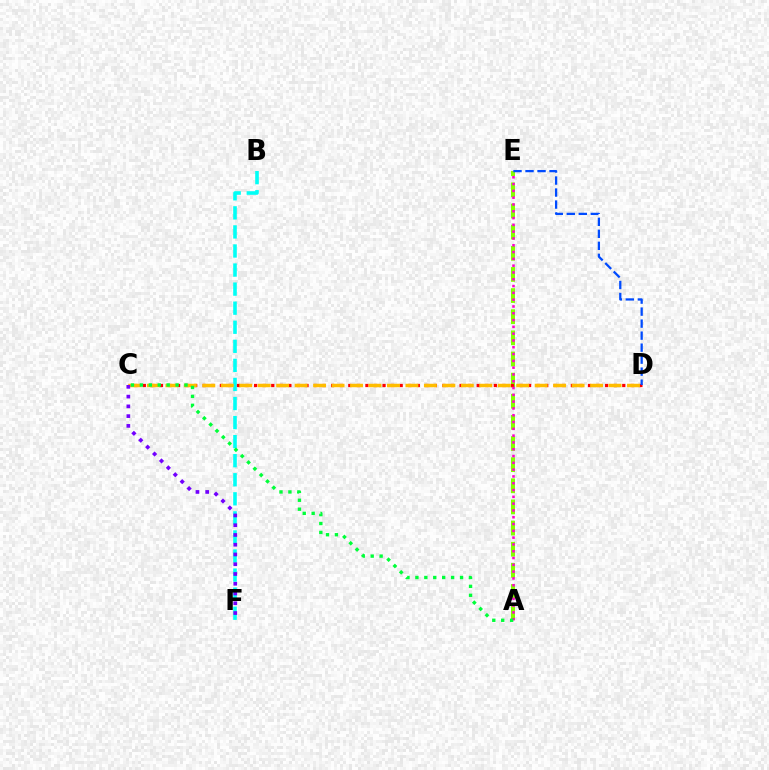{('A', 'E'): [{'color': '#84ff00', 'line_style': 'dashed', 'thickness': 2.87}, {'color': '#ff00cf', 'line_style': 'dotted', 'thickness': 1.85}], ('B', 'F'): [{'color': '#00fff6', 'line_style': 'dashed', 'thickness': 2.59}], ('C', 'D'): [{'color': '#ff0000', 'line_style': 'dotted', 'thickness': 2.33}, {'color': '#ffbd00', 'line_style': 'dashed', 'thickness': 2.51}], ('A', 'C'): [{'color': '#00ff39', 'line_style': 'dotted', 'thickness': 2.43}], ('D', 'E'): [{'color': '#004bff', 'line_style': 'dashed', 'thickness': 1.63}], ('C', 'F'): [{'color': '#7200ff', 'line_style': 'dotted', 'thickness': 2.65}]}